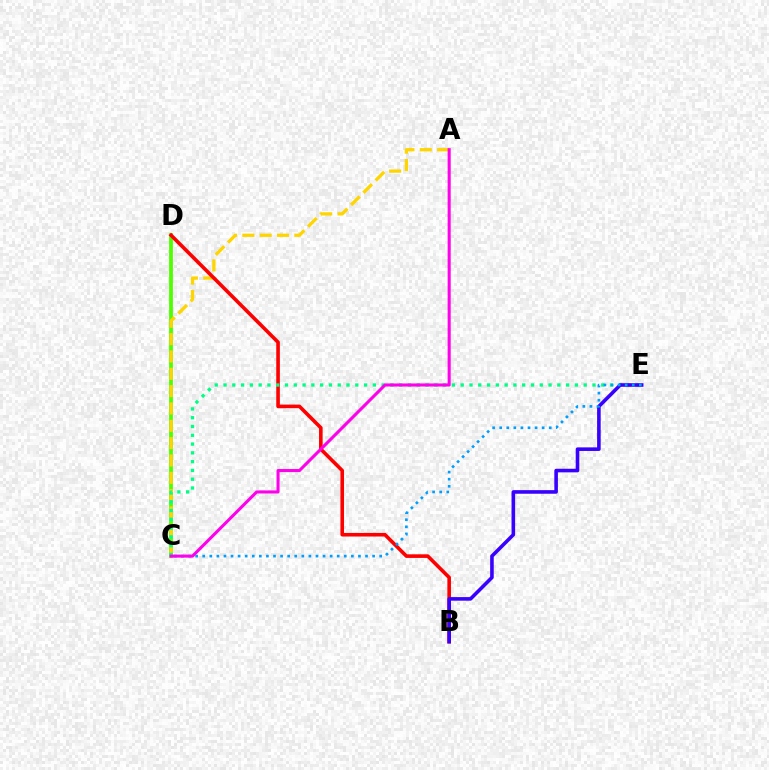{('C', 'D'): [{'color': '#4fff00', 'line_style': 'solid', 'thickness': 2.73}], ('A', 'C'): [{'color': '#ffd500', 'line_style': 'dashed', 'thickness': 2.36}, {'color': '#ff00ed', 'line_style': 'solid', 'thickness': 2.21}], ('B', 'D'): [{'color': '#ff0000', 'line_style': 'solid', 'thickness': 2.6}], ('C', 'E'): [{'color': '#00ff86', 'line_style': 'dotted', 'thickness': 2.39}, {'color': '#009eff', 'line_style': 'dotted', 'thickness': 1.92}], ('B', 'E'): [{'color': '#3700ff', 'line_style': 'solid', 'thickness': 2.58}]}